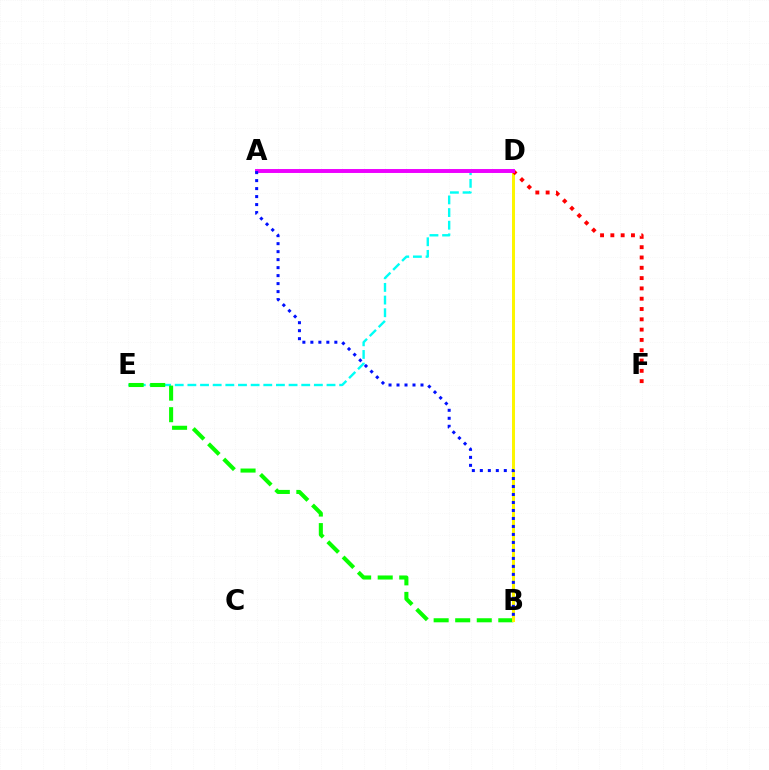{('D', 'E'): [{'color': '#00fff6', 'line_style': 'dashed', 'thickness': 1.72}], ('B', 'E'): [{'color': '#08ff00', 'line_style': 'dashed', 'thickness': 2.93}], ('B', 'D'): [{'color': '#fcf500', 'line_style': 'solid', 'thickness': 2.17}], ('D', 'F'): [{'color': '#ff0000', 'line_style': 'dotted', 'thickness': 2.8}], ('A', 'D'): [{'color': '#ee00ff', 'line_style': 'solid', 'thickness': 2.83}], ('A', 'B'): [{'color': '#0010ff', 'line_style': 'dotted', 'thickness': 2.17}]}